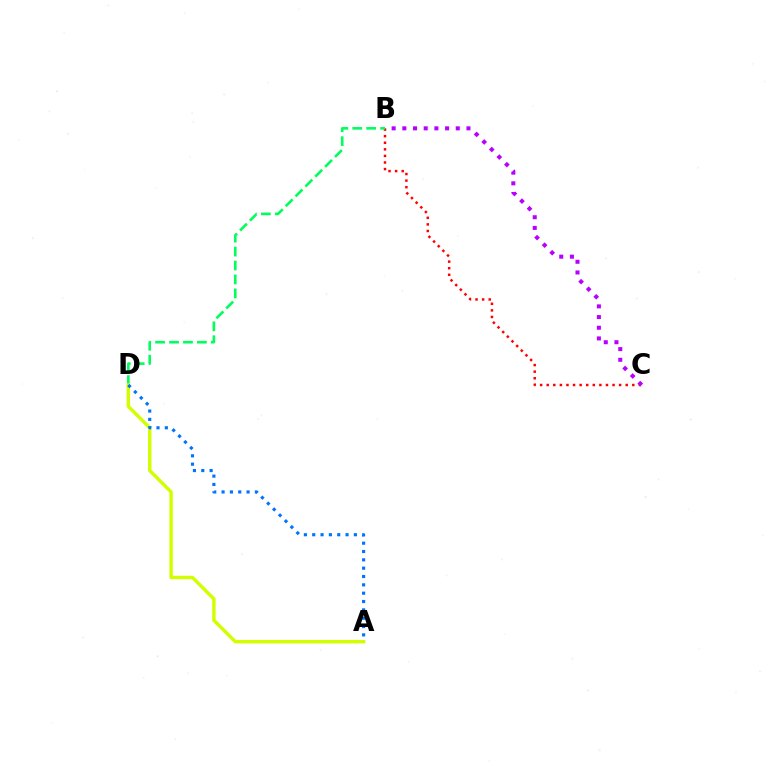{('B', 'C'): [{'color': '#ff0000', 'line_style': 'dotted', 'thickness': 1.79}, {'color': '#b900ff', 'line_style': 'dotted', 'thickness': 2.9}], ('B', 'D'): [{'color': '#00ff5c', 'line_style': 'dashed', 'thickness': 1.89}], ('A', 'D'): [{'color': '#d1ff00', 'line_style': 'solid', 'thickness': 2.47}, {'color': '#0074ff', 'line_style': 'dotted', 'thickness': 2.26}]}